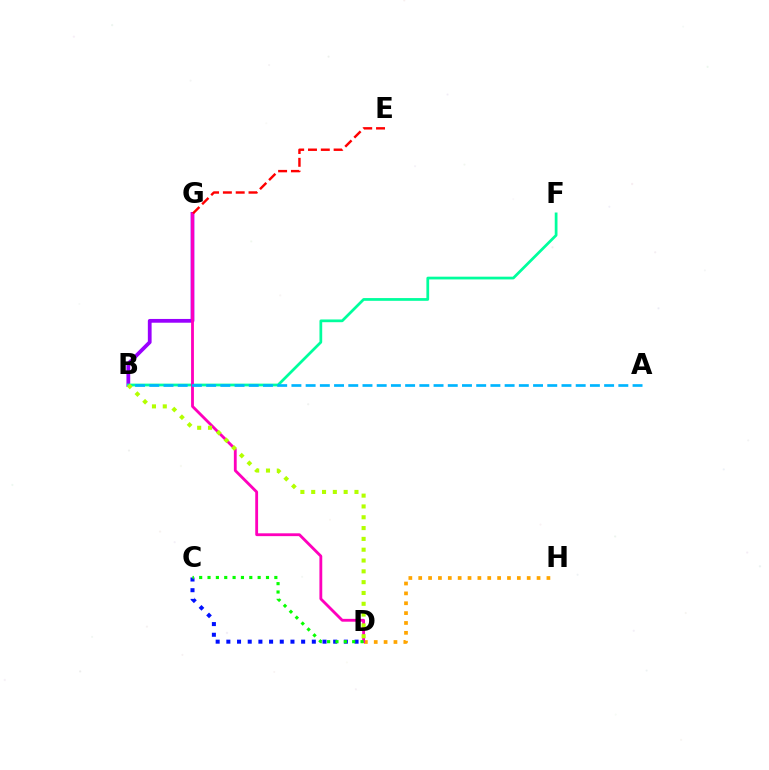{('B', 'G'): [{'color': '#9b00ff', 'line_style': 'solid', 'thickness': 2.71}], ('D', 'H'): [{'color': '#ffa500', 'line_style': 'dotted', 'thickness': 2.68}], ('C', 'D'): [{'color': '#0010ff', 'line_style': 'dotted', 'thickness': 2.9}, {'color': '#08ff00', 'line_style': 'dotted', 'thickness': 2.27}], ('B', 'F'): [{'color': '#00ff9d', 'line_style': 'solid', 'thickness': 1.97}], ('D', 'G'): [{'color': '#ff00bd', 'line_style': 'solid', 'thickness': 2.04}], ('A', 'B'): [{'color': '#00b5ff', 'line_style': 'dashed', 'thickness': 1.93}], ('E', 'G'): [{'color': '#ff0000', 'line_style': 'dashed', 'thickness': 1.74}], ('B', 'D'): [{'color': '#b3ff00', 'line_style': 'dotted', 'thickness': 2.94}]}